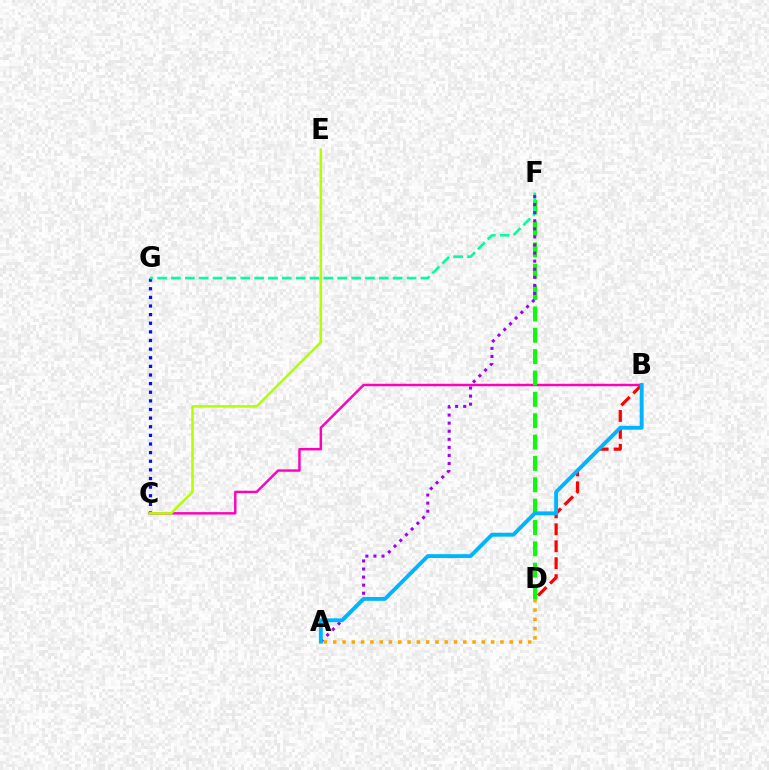{('C', 'G'): [{'color': '#0010ff', 'line_style': 'dotted', 'thickness': 2.34}], ('B', 'D'): [{'color': '#ff0000', 'line_style': 'dashed', 'thickness': 2.3}], ('B', 'C'): [{'color': '#ff00bd', 'line_style': 'solid', 'thickness': 1.75}], ('D', 'F'): [{'color': '#08ff00', 'line_style': 'dashed', 'thickness': 2.9}], ('F', 'G'): [{'color': '#00ff9d', 'line_style': 'dashed', 'thickness': 1.88}], ('C', 'E'): [{'color': '#b3ff00', 'line_style': 'solid', 'thickness': 1.81}], ('A', 'D'): [{'color': '#ffa500', 'line_style': 'dotted', 'thickness': 2.52}], ('A', 'F'): [{'color': '#9b00ff', 'line_style': 'dotted', 'thickness': 2.19}], ('A', 'B'): [{'color': '#00b5ff', 'line_style': 'solid', 'thickness': 2.8}]}